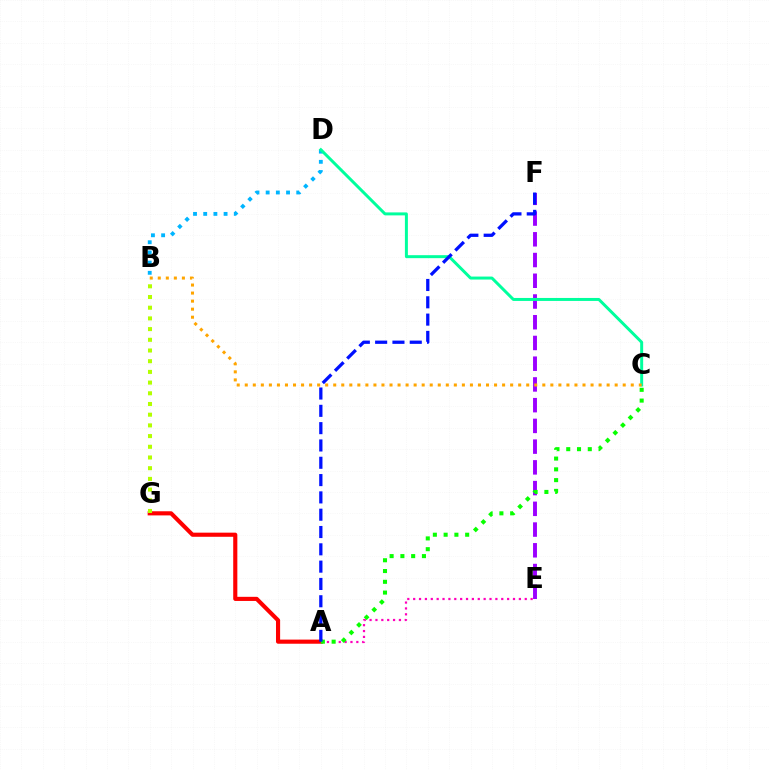{('A', 'G'): [{'color': '#ff0000', 'line_style': 'solid', 'thickness': 2.97}], ('E', 'F'): [{'color': '#9b00ff', 'line_style': 'dashed', 'thickness': 2.82}], ('B', 'D'): [{'color': '#00b5ff', 'line_style': 'dotted', 'thickness': 2.77}], ('C', 'D'): [{'color': '#00ff9d', 'line_style': 'solid', 'thickness': 2.14}], ('A', 'E'): [{'color': '#ff00bd', 'line_style': 'dotted', 'thickness': 1.6}], ('B', 'C'): [{'color': '#ffa500', 'line_style': 'dotted', 'thickness': 2.18}], ('A', 'C'): [{'color': '#08ff00', 'line_style': 'dotted', 'thickness': 2.93}], ('A', 'F'): [{'color': '#0010ff', 'line_style': 'dashed', 'thickness': 2.35}], ('B', 'G'): [{'color': '#b3ff00', 'line_style': 'dotted', 'thickness': 2.91}]}